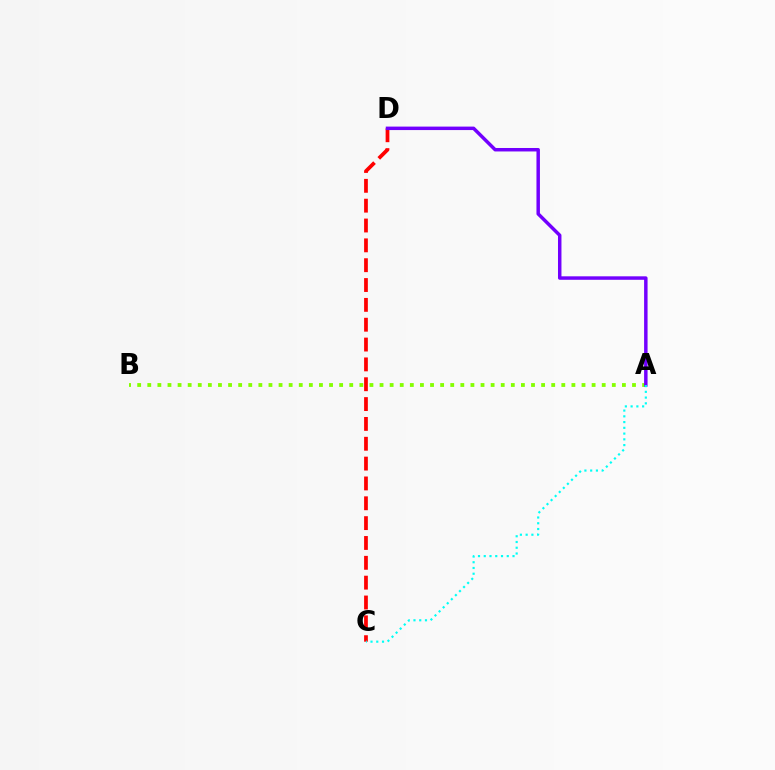{('C', 'D'): [{'color': '#ff0000', 'line_style': 'dashed', 'thickness': 2.7}], ('A', 'B'): [{'color': '#84ff00', 'line_style': 'dotted', 'thickness': 2.74}], ('A', 'D'): [{'color': '#7200ff', 'line_style': 'solid', 'thickness': 2.5}], ('A', 'C'): [{'color': '#00fff6', 'line_style': 'dotted', 'thickness': 1.56}]}